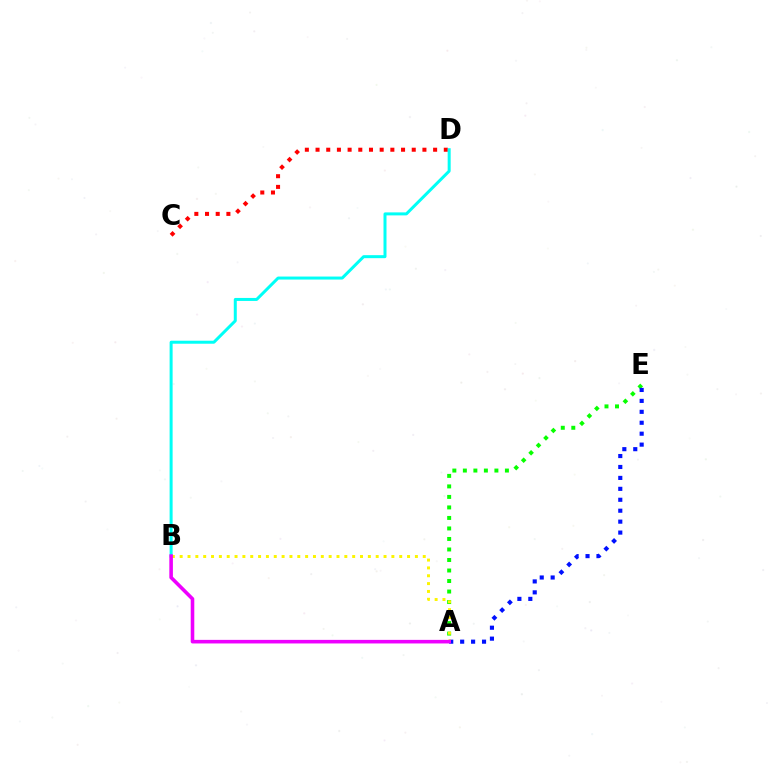{('A', 'E'): [{'color': '#08ff00', 'line_style': 'dotted', 'thickness': 2.86}, {'color': '#0010ff', 'line_style': 'dotted', 'thickness': 2.97}], ('C', 'D'): [{'color': '#ff0000', 'line_style': 'dotted', 'thickness': 2.9}], ('B', 'D'): [{'color': '#00fff6', 'line_style': 'solid', 'thickness': 2.16}], ('A', 'B'): [{'color': '#fcf500', 'line_style': 'dotted', 'thickness': 2.13}, {'color': '#ee00ff', 'line_style': 'solid', 'thickness': 2.58}]}